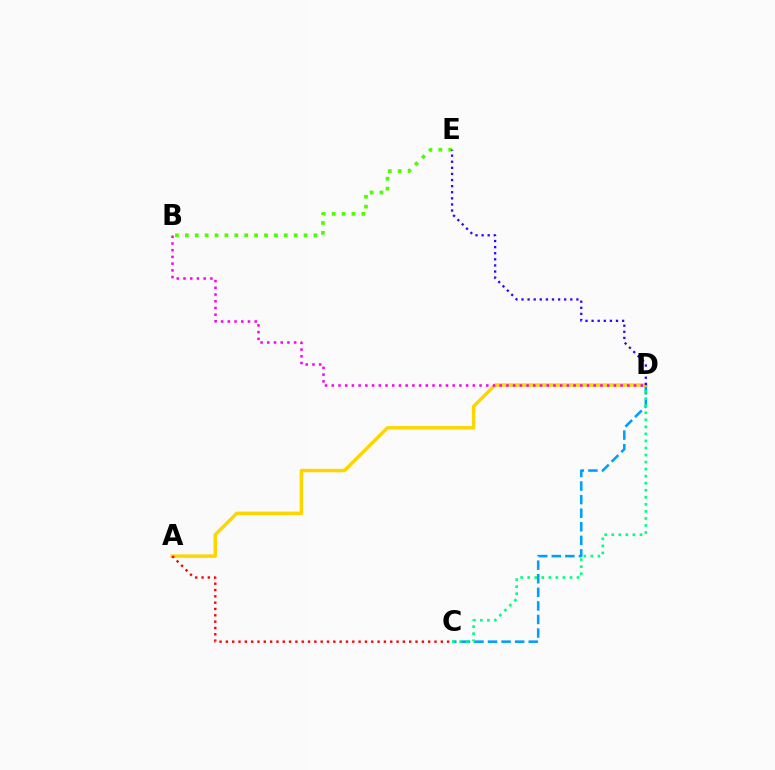{('C', 'D'): [{'color': '#009eff', 'line_style': 'dashed', 'thickness': 1.84}, {'color': '#00ff86', 'line_style': 'dotted', 'thickness': 1.91}], ('B', 'E'): [{'color': '#4fff00', 'line_style': 'dotted', 'thickness': 2.69}], ('A', 'D'): [{'color': '#ffd500', 'line_style': 'solid', 'thickness': 2.48}], ('D', 'E'): [{'color': '#3700ff', 'line_style': 'dotted', 'thickness': 1.66}], ('A', 'C'): [{'color': '#ff0000', 'line_style': 'dotted', 'thickness': 1.72}], ('B', 'D'): [{'color': '#ff00ed', 'line_style': 'dotted', 'thickness': 1.83}]}